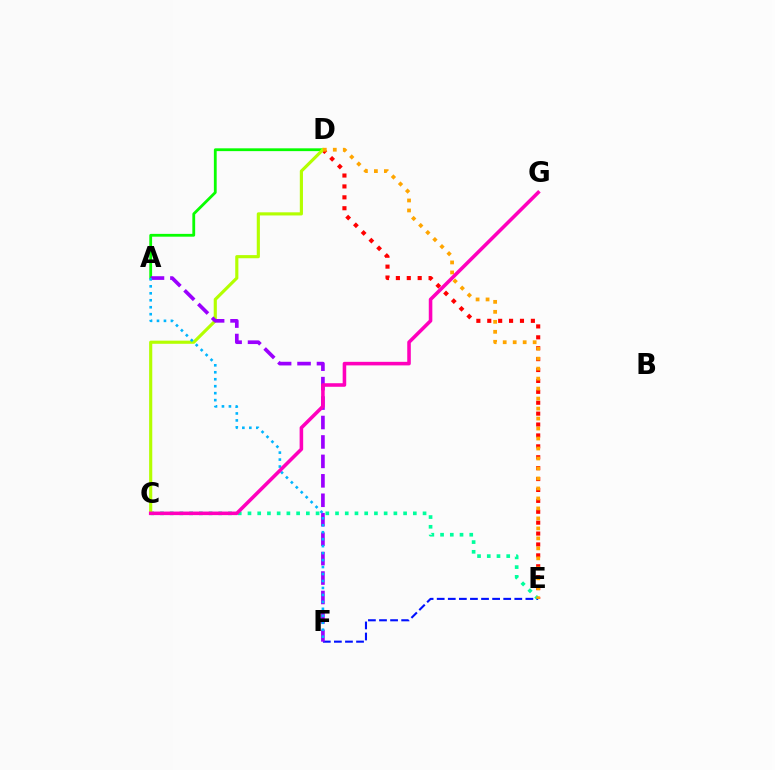{('A', 'D'): [{'color': '#08ff00', 'line_style': 'solid', 'thickness': 2.02}], ('D', 'E'): [{'color': '#ff0000', 'line_style': 'dotted', 'thickness': 2.96}, {'color': '#ffa500', 'line_style': 'dotted', 'thickness': 2.71}], ('C', 'E'): [{'color': '#00ff9d', 'line_style': 'dotted', 'thickness': 2.64}], ('E', 'F'): [{'color': '#0010ff', 'line_style': 'dashed', 'thickness': 1.51}], ('C', 'D'): [{'color': '#b3ff00', 'line_style': 'solid', 'thickness': 2.26}], ('A', 'F'): [{'color': '#9b00ff', 'line_style': 'dashed', 'thickness': 2.64}, {'color': '#00b5ff', 'line_style': 'dotted', 'thickness': 1.89}], ('C', 'G'): [{'color': '#ff00bd', 'line_style': 'solid', 'thickness': 2.56}]}